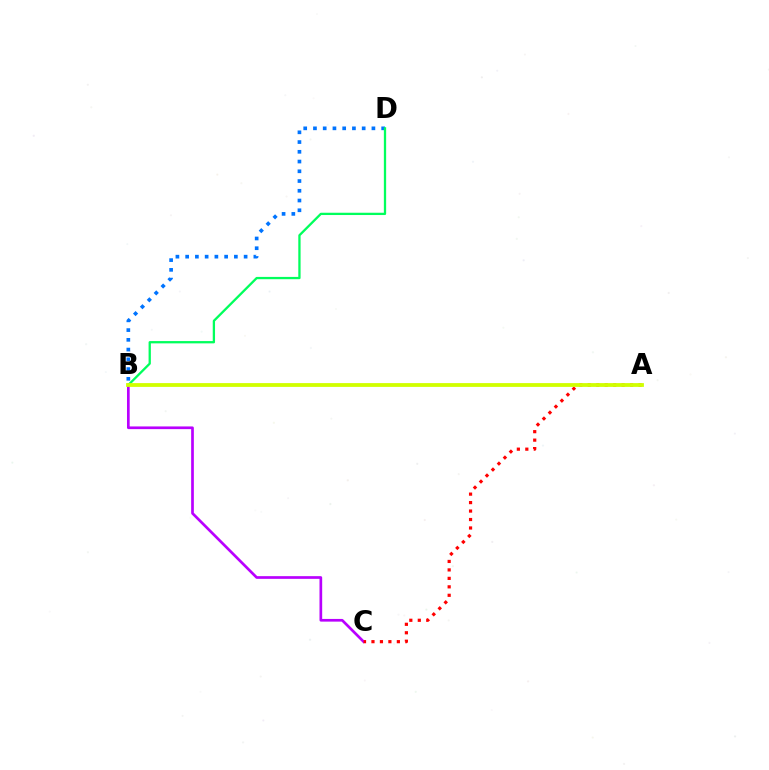{('B', 'D'): [{'color': '#0074ff', 'line_style': 'dotted', 'thickness': 2.65}, {'color': '#00ff5c', 'line_style': 'solid', 'thickness': 1.65}], ('B', 'C'): [{'color': '#b900ff', 'line_style': 'solid', 'thickness': 1.94}], ('A', 'C'): [{'color': '#ff0000', 'line_style': 'dotted', 'thickness': 2.3}], ('A', 'B'): [{'color': '#d1ff00', 'line_style': 'solid', 'thickness': 2.73}]}